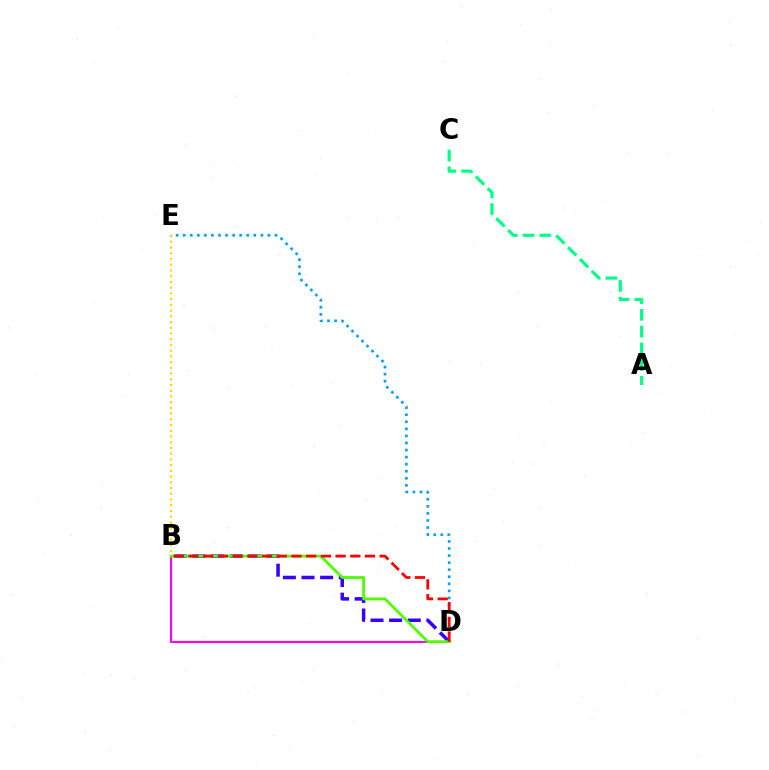{('B', 'E'): [{'color': '#ffd500', 'line_style': 'dotted', 'thickness': 1.56}], ('A', 'C'): [{'color': '#00ff86', 'line_style': 'dashed', 'thickness': 2.28}], ('B', 'D'): [{'color': '#ff00ed', 'line_style': 'solid', 'thickness': 1.54}, {'color': '#3700ff', 'line_style': 'dashed', 'thickness': 2.53}, {'color': '#4fff00', 'line_style': 'solid', 'thickness': 2.01}, {'color': '#ff0000', 'line_style': 'dashed', 'thickness': 2.0}], ('D', 'E'): [{'color': '#009eff', 'line_style': 'dotted', 'thickness': 1.92}]}